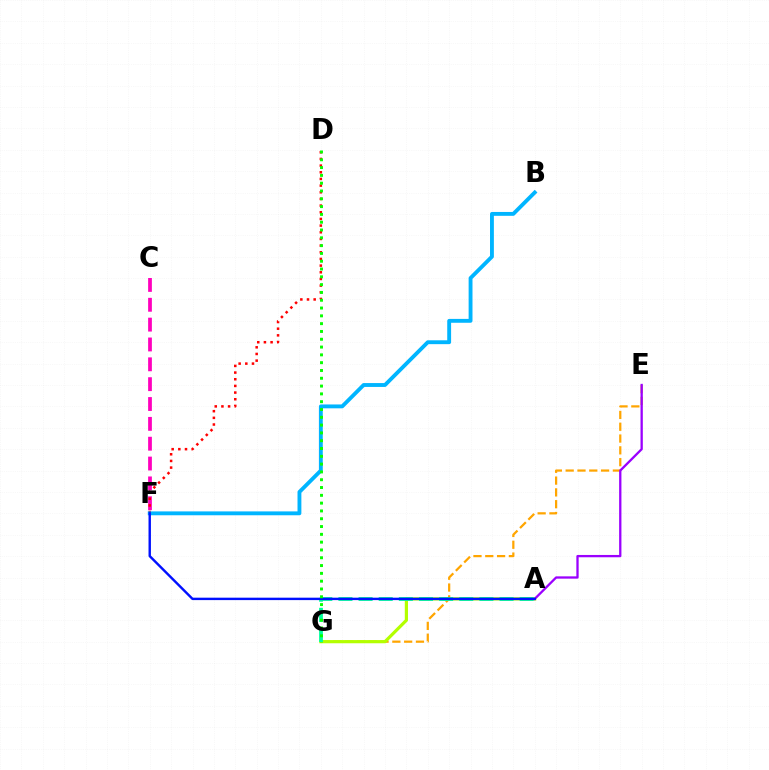{('E', 'G'): [{'color': '#ffa500', 'line_style': 'dashed', 'thickness': 1.6}], ('A', 'G'): [{'color': '#b3ff00', 'line_style': 'solid', 'thickness': 2.3}, {'color': '#00ff9d', 'line_style': 'dashed', 'thickness': 2.74}], ('C', 'F'): [{'color': '#ff00bd', 'line_style': 'dashed', 'thickness': 2.7}], ('A', 'E'): [{'color': '#9b00ff', 'line_style': 'solid', 'thickness': 1.66}], ('D', 'F'): [{'color': '#ff0000', 'line_style': 'dotted', 'thickness': 1.81}], ('B', 'F'): [{'color': '#00b5ff', 'line_style': 'solid', 'thickness': 2.78}], ('A', 'F'): [{'color': '#0010ff', 'line_style': 'solid', 'thickness': 1.74}], ('D', 'G'): [{'color': '#08ff00', 'line_style': 'dotted', 'thickness': 2.12}]}